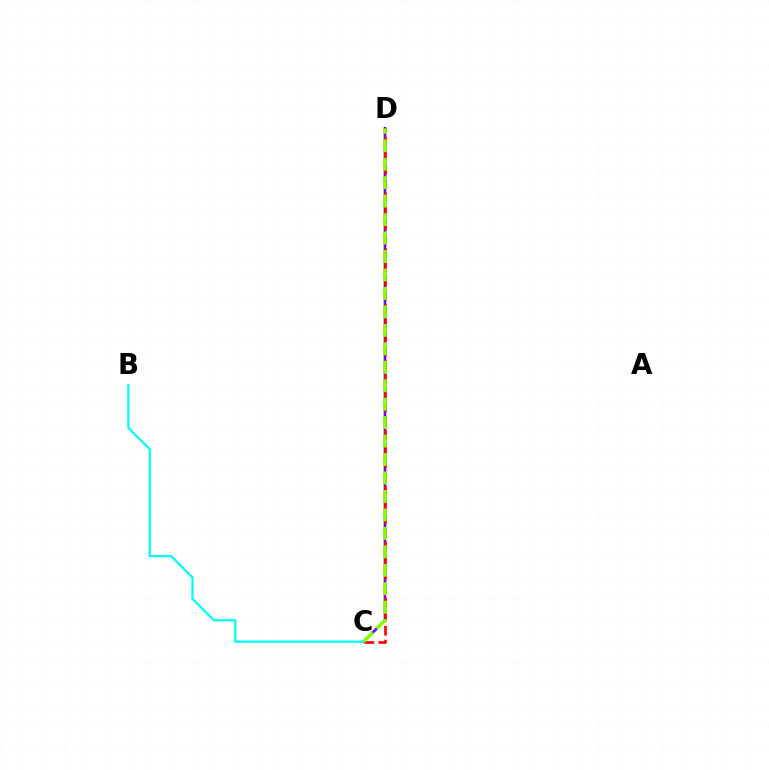{('C', 'D'): [{'color': '#7200ff', 'line_style': 'solid', 'thickness': 1.94}, {'color': '#ff0000', 'line_style': 'dashed', 'thickness': 1.9}, {'color': '#84ff00', 'line_style': 'dashed', 'thickness': 2.51}], ('B', 'C'): [{'color': '#00fff6', 'line_style': 'solid', 'thickness': 1.62}]}